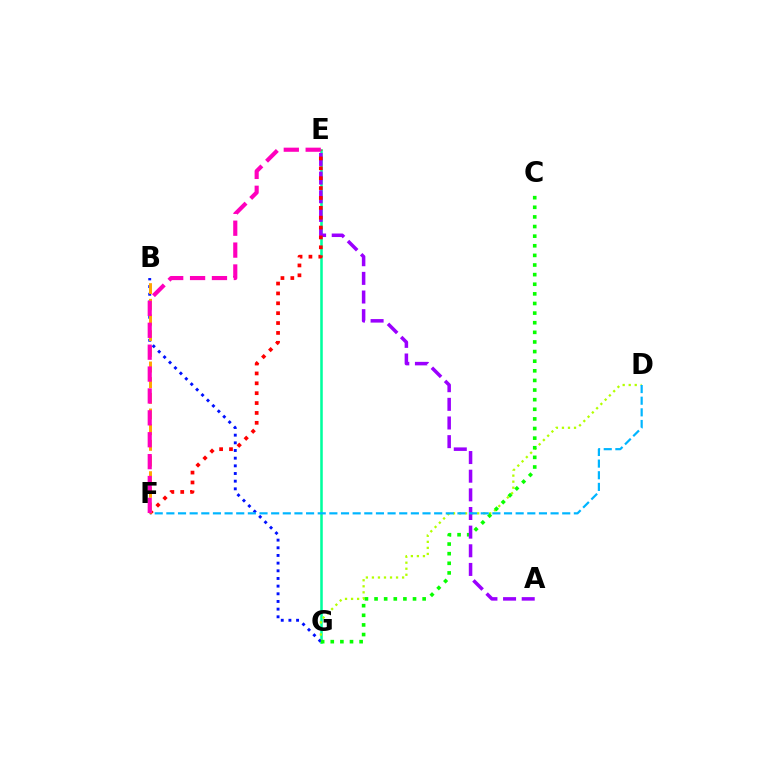{('E', 'G'): [{'color': '#00ff9d', 'line_style': 'solid', 'thickness': 1.83}], ('D', 'G'): [{'color': '#b3ff00', 'line_style': 'dotted', 'thickness': 1.64}], ('B', 'G'): [{'color': '#0010ff', 'line_style': 'dotted', 'thickness': 2.08}], ('C', 'G'): [{'color': '#08ff00', 'line_style': 'dotted', 'thickness': 2.61}], ('A', 'E'): [{'color': '#9b00ff', 'line_style': 'dashed', 'thickness': 2.53}], ('D', 'F'): [{'color': '#00b5ff', 'line_style': 'dashed', 'thickness': 1.58}], ('E', 'F'): [{'color': '#ff0000', 'line_style': 'dotted', 'thickness': 2.68}, {'color': '#ff00bd', 'line_style': 'dashed', 'thickness': 2.97}], ('B', 'F'): [{'color': '#ffa500', 'line_style': 'dashed', 'thickness': 2.13}]}